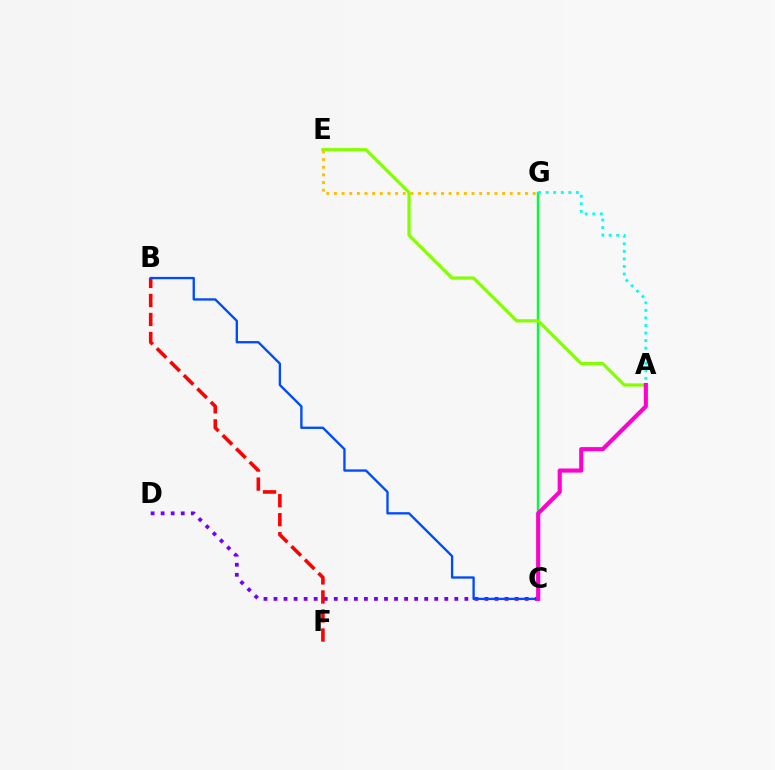{('C', 'D'): [{'color': '#7200ff', 'line_style': 'dotted', 'thickness': 2.73}], ('C', 'G'): [{'color': '#00ff39', 'line_style': 'solid', 'thickness': 1.74}], ('A', 'E'): [{'color': '#84ff00', 'line_style': 'solid', 'thickness': 2.33}], ('A', 'G'): [{'color': '#00fff6', 'line_style': 'dotted', 'thickness': 2.05}], ('B', 'F'): [{'color': '#ff0000', 'line_style': 'dashed', 'thickness': 2.59}], ('E', 'G'): [{'color': '#ffbd00', 'line_style': 'dotted', 'thickness': 2.08}], ('B', 'C'): [{'color': '#004bff', 'line_style': 'solid', 'thickness': 1.69}], ('A', 'C'): [{'color': '#ff00cf', 'line_style': 'solid', 'thickness': 2.97}]}